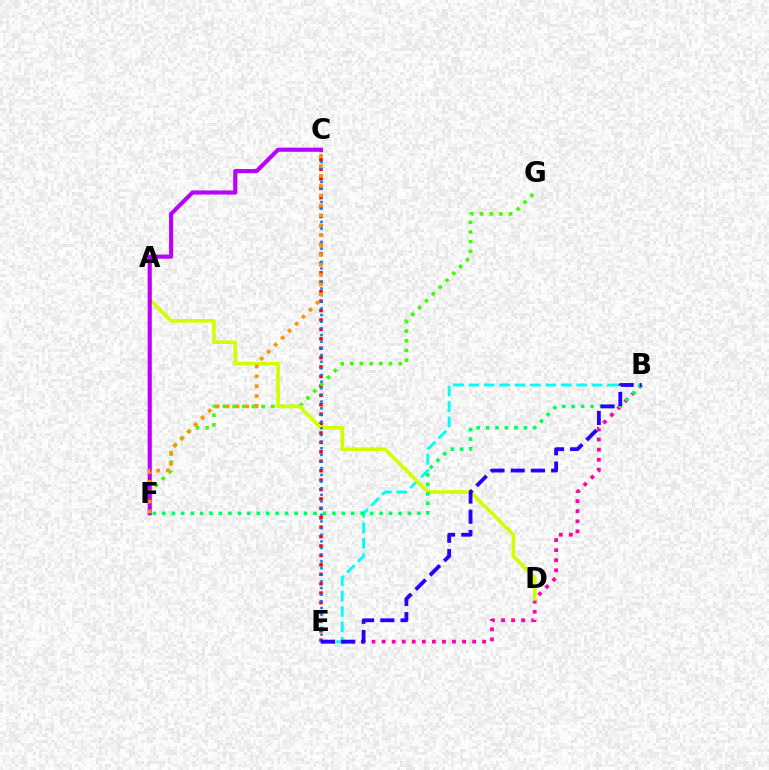{('C', 'E'): [{'color': '#ff0000', 'line_style': 'dotted', 'thickness': 2.56}, {'color': '#0074ff', 'line_style': 'dotted', 'thickness': 1.81}], ('B', 'E'): [{'color': '#ff00ac', 'line_style': 'dotted', 'thickness': 2.73}, {'color': '#00fff6', 'line_style': 'dashed', 'thickness': 2.09}, {'color': '#2500ff', 'line_style': 'dashed', 'thickness': 2.75}], ('F', 'G'): [{'color': '#3dff00', 'line_style': 'dotted', 'thickness': 2.63}], ('A', 'D'): [{'color': '#d1ff00', 'line_style': 'solid', 'thickness': 2.59}], ('C', 'F'): [{'color': '#b900ff', 'line_style': 'solid', 'thickness': 2.97}, {'color': '#ff9400', 'line_style': 'dotted', 'thickness': 2.68}], ('B', 'F'): [{'color': '#00ff5c', 'line_style': 'dotted', 'thickness': 2.57}]}